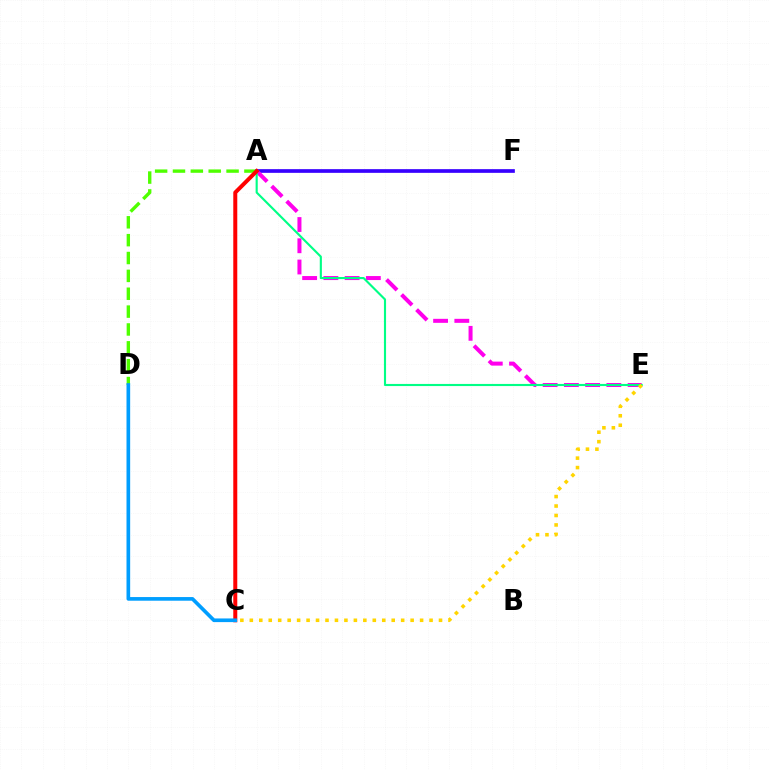{('A', 'F'): [{'color': '#3700ff', 'line_style': 'solid', 'thickness': 2.65}], ('A', 'E'): [{'color': '#ff00ed', 'line_style': 'dashed', 'thickness': 2.89}, {'color': '#00ff86', 'line_style': 'solid', 'thickness': 1.53}], ('A', 'D'): [{'color': '#4fff00', 'line_style': 'dashed', 'thickness': 2.43}], ('C', 'E'): [{'color': '#ffd500', 'line_style': 'dotted', 'thickness': 2.57}], ('A', 'C'): [{'color': '#ff0000', 'line_style': 'solid', 'thickness': 2.88}], ('C', 'D'): [{'color': '#009eff', 'line_style': 'solid', 'thickness': 2.63}]}